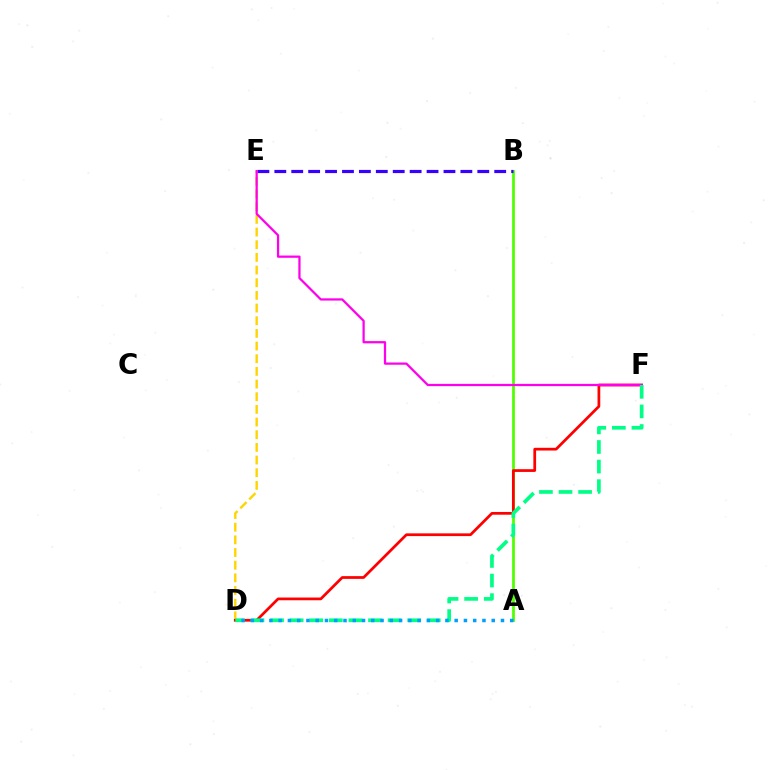{('A', 'B'): [{'color': '#4fff00', 'line_style': 'solid', 'thickness': 1.99}], ('D', 'E'): [{'color': '#ffd500', 'line_style': 'dashed', 'thickness': 1.72}], ('D', 'F'): [{'color': '#ff0000', 'line_style': 'solid', 'thickness': 1.97}, {'color': '#00ff86', 'line_style': 'dashed', 'thickness': 2.66}], ('B', 'E'): [{'color': '#3700ff', 'line_style': 'dashed', 'thickness': 2.3}], ('E', 'F'): [{'color': '#ff00ed', 'line_style': 'solid', 'thickness': 1.62}], ('A', 'D'): [{'color': '#009eff', 'line_style': 'dotted', 'thickness': 2.52}]}